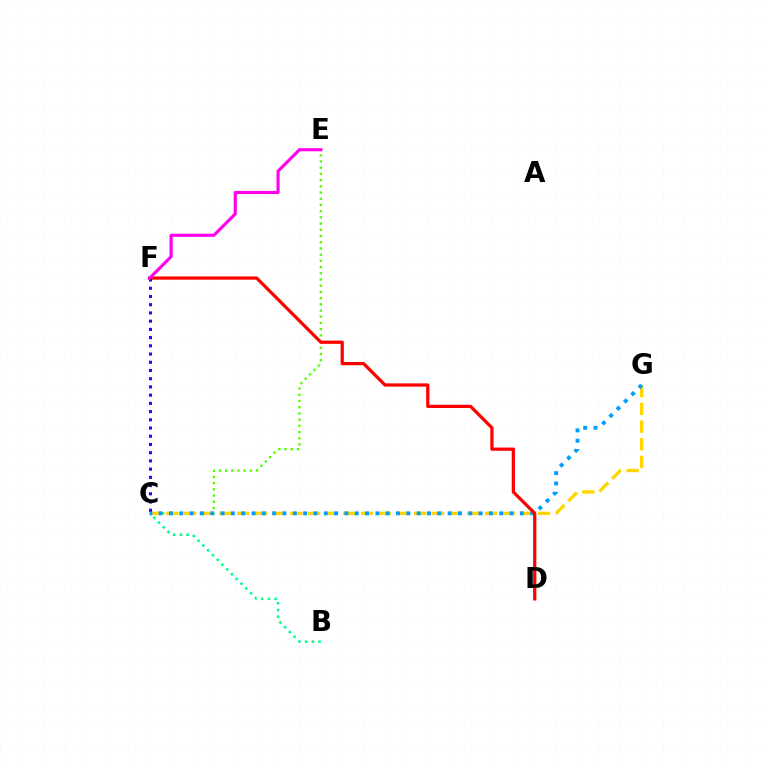{('B', 'C'): [{'color': '#00ff86', 'line_style': 'dotted', 'thickness': 1.83}], ('C', 'E'): [{'color': '#4fff00', 'line_style': 'dotted', 'thickness': 1.69}], ('C', 'G'): [{'color': '#ffd500', 'line_style': 'dashed', 'thickness': 2.4}, {'color': '#009eff', 'line_style': 'dotted', 'thickness': 2.8}], ('D', 'F'): [{'color': '#ff0000', 'line_style': 'solid', 'thickness': 2.33}], ('C', 'F'): [{'color': '#3700ff', 'line_style': 'dotted', 'thickness': 2.23}], ('E', 'F'): [{'color': '#ff00ed', 'line_style': 'solid', 'thickness': 2.25}]}